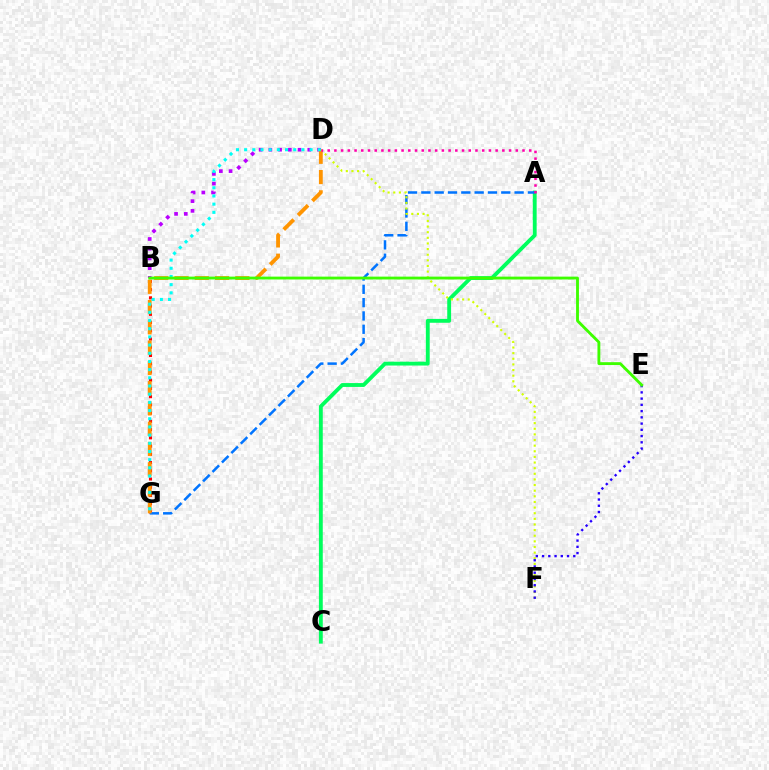{('A', 'C'): [{'color': '#00ff5c', 'line_style': 'solid', 'thickness': 2.77}], ('B', 'G'): [{'color': '#ff0000', 'line_style': 'dotted', 'thickness': 2.24}], ('A', 'G'): [{'color': '#0074ff', 'line_style': 'dashed', 'thickness': 1.81}], ('D', 'F'): [{'color': '#d1ff00', 'line_style': 'dotted', 'thickness': 1.53}], ('B', 'D'): [{'color': '#b900ff', 'line_style': 'dotted', 'thickness': 2.64}], ('D', 'G'): [{'color': '#ff9400', 'line_style': 'dashed', 'thickness': 2.75}, {'color': '#00fff6', 'line_style': 'dotted', 'thickness': 2.22}], ('E', 'F'): [{'color': '#2500ff', 'line_style': 'dotted', 'thickness': 1.7}], ('B', 'E'): [{'color': '#3dff00', 'line_style': 'solid', 'thickness': 2.05}], ('A', 'D'): [{'color': '#ff00ac', 'line_style': 'dotted', 'thickness': 1.83}]}